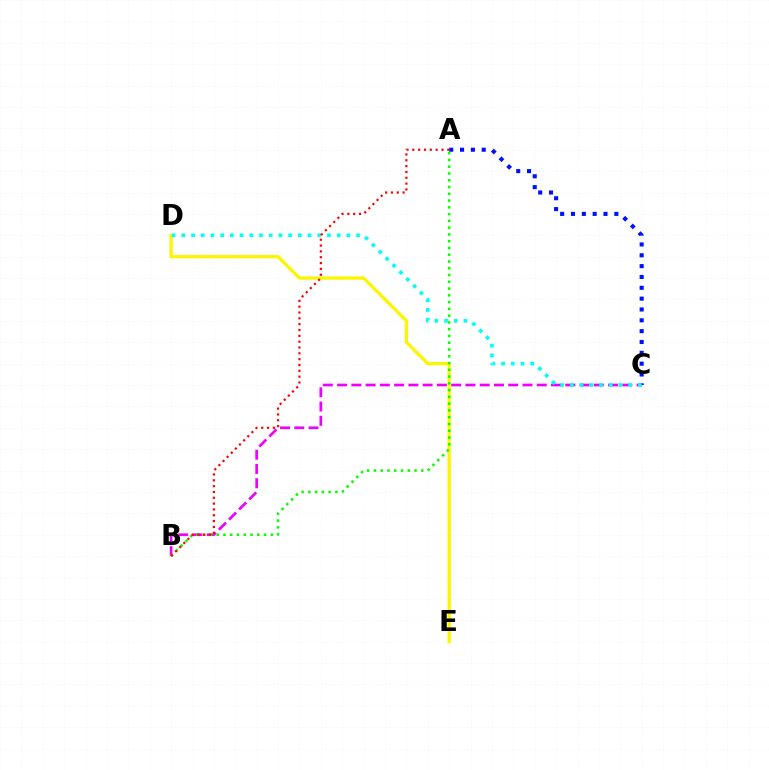{('B', 'C'): [{'color': '#ee00ff', 'line_style': 'dashed', 'thickness': 1.94}], ('D', 'E'): [{'color': '#fcf500', 'line_style': 'solid', 'thickness': 2.36}], ('A', 'C'): [{'color': '#0010ff', 'line_style': 'dotted', 'thickness': 2.94}], ('A', 'B'): [{'color': '#08ff00', 'line_style': 'dotted', 'thickness': 1.84}, {'color': '#ff0000', 'line_style': 'dotted', 'thickness': 1.58}], ('C', 'D'): [{'color': '#00fff6', 'line_style': 'dotted', 'thickness': 2.64}]}